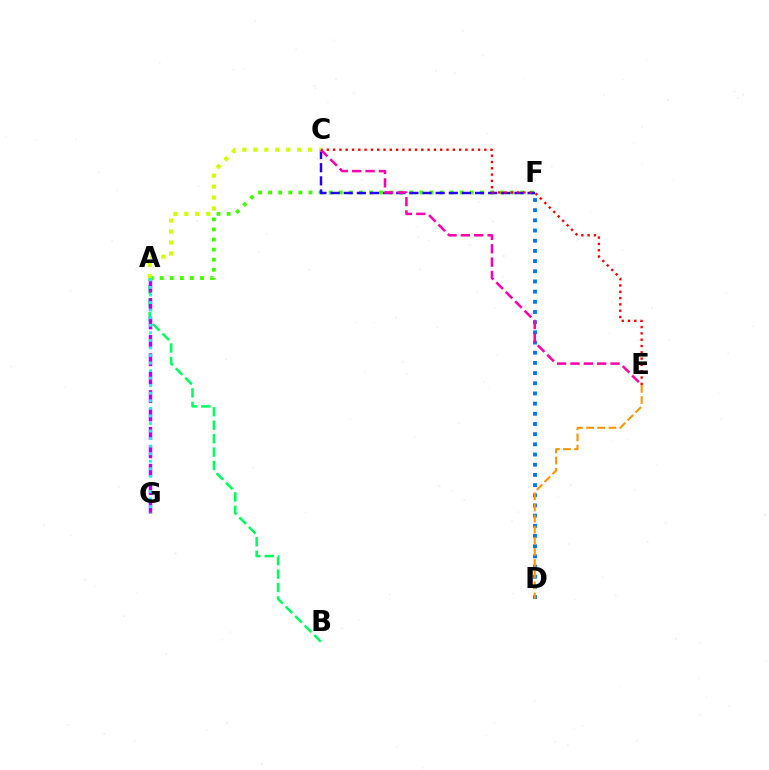{('A', 'F'): [{'color': '#3dff00', 'line_style': 'dotted', 'thickness': 2.74}], ('C', 'F'): [{'color': '#2500ff', 'line_style': 'dashed', 'thickness': 1.78}], ('D', 'F'): [{'color': '#0074ff', 'line_style': 'dotted', 'thickness': 2.77}], ('A', 'B'): [{'color': '#00ff5c', 'line_style': 'dashed', 'thickness': 1.82}], ('C', 'E'): [{'color': '#ff0000', 'line_style': 'dotted', 'thickness': 1.71}, {'color': '#ff00ac', 'line_style': 'dashed', 'thickness': 1.81}], ('A', 'C'): [{'color': '#d1ff00', 'line_style': 'dotted', 'thickness': 2.98}], ('D', 'E'): [{'color': '#ff9400', 'line_style': 'dashed', 'thickness': 1.51}], ('A', 'G'): [{'color': '#b900ff', 'line_style': 'dashed', 'thickness': 2.5}, {'color': '#00fff6', 'line_style': 'dotted', 'thickness': 2.05}]}